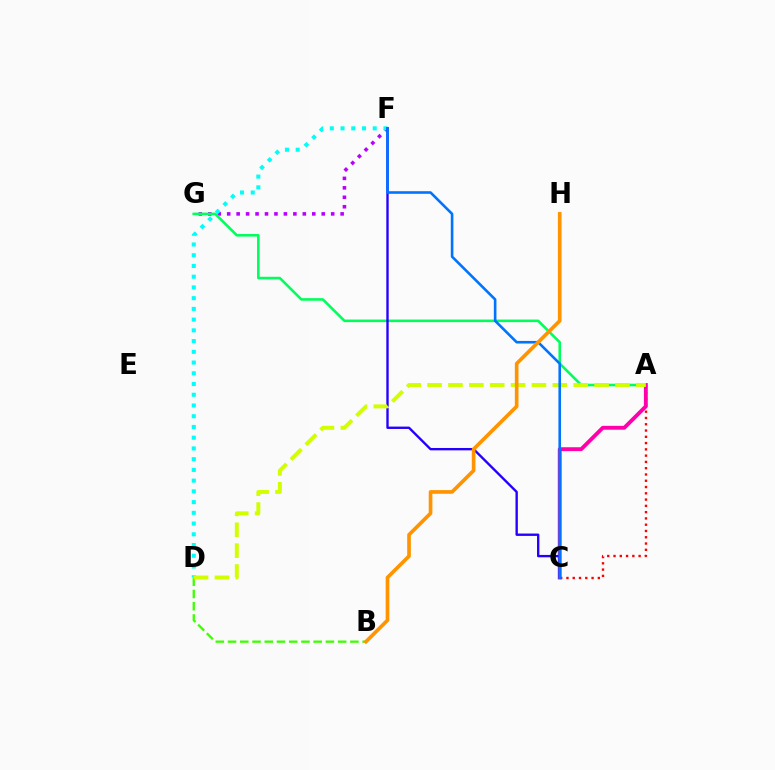{('F', 'G'): [{'color': '#b900ff', 'line_style': 'dotted', 'thickness': 2.57}], ('A', 'C'): [{'color': '#ff0000', 'line_style': 'dotted', 'thickness': 1.71}, {'color': '#ff00ac', 'line_style': 'solid', 'thickness': 2.78}], ('A', 'G'): [{'color': '#00ff5c', 'line_style': 'solid', 'thickness': 1.86}], ('D', 'F'): [{'color': '#00fff6', 'line_style': 'dotted', 'thickness': 2.92}], ('C', 'F'): [{'color': '#2500ff', 'line_style': 'solid', 'thickness': 1.7}, {'color': '#0074ff', 'line_style': 'solid', 'thickness': 1.88}], ('B', 'D'): [{'color': '#3dff00', 'line_style': 'dashed', 'thickness': 1.66}], ('A', 'D'): [{'color': '#d1ff00', 'line_style': 'dashed', 'thickness': 2.84}], ('B', 'H'): [{'color': '#ff9400', 'line_style': 'solid', 'thickness': 2.64}]}